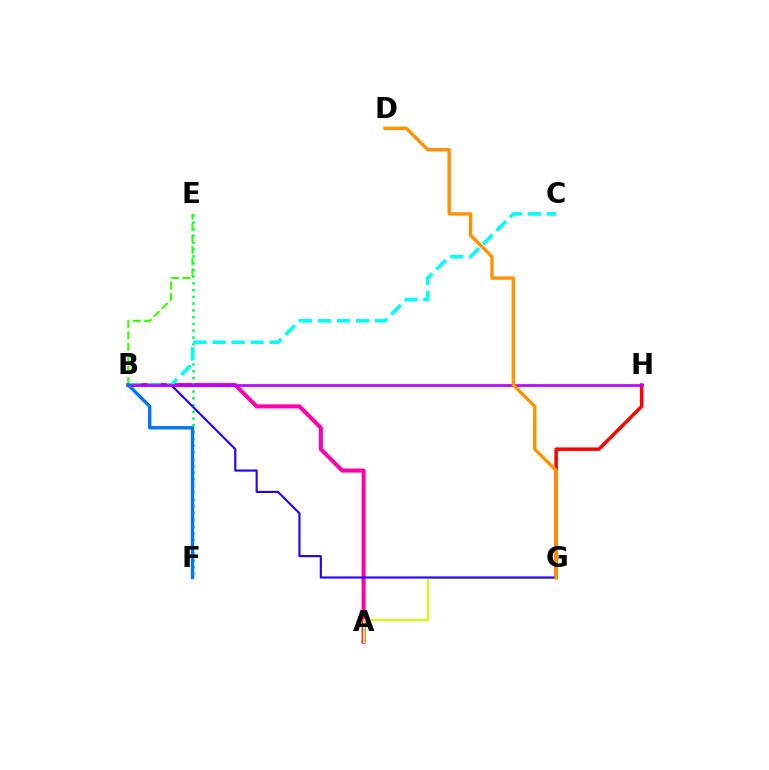{('A', 'B'): [{'color': '#ff00ac', 'line_style': 'solid', 'thickness': 2.93}], ('B', 'E'): [{'color': '#3dff00', 'line_style': 'dashed', 'thickness': 1.55}], ('G', 'H'): [{'color': '#ff0000', 'line_style': 'solid', 'thickness': 2.5}], ('A', 'G'): [{'color': '#d1ff00', 'line_style': 'solid', 'thickness': 1.58}], ('E', 'F'): [{'color': '#00ff5c', 'line_style': 'dotted', 'thickness': 1.84}], ('B', 'G'): [{'color': '#2500ff', 'line_style': 'solid', 'thickness': 1.54}], ('B', 'C'): [{'color': '#00fff6', 'line_style': 'dashed', 'thickness': 2.59}], ('B', 'H'): [{'color': '#b900ff', 'line_style': 'solid', 'thickness': 1.93}], ('B', 'F'): [{'color': '#0074ff', 'line_style': 'solid', 'thickness': 2.43}], ('D', 'G'): [{'color': '#ff9400', 'line_style': 'solid', 'thickness': 2.46}]}